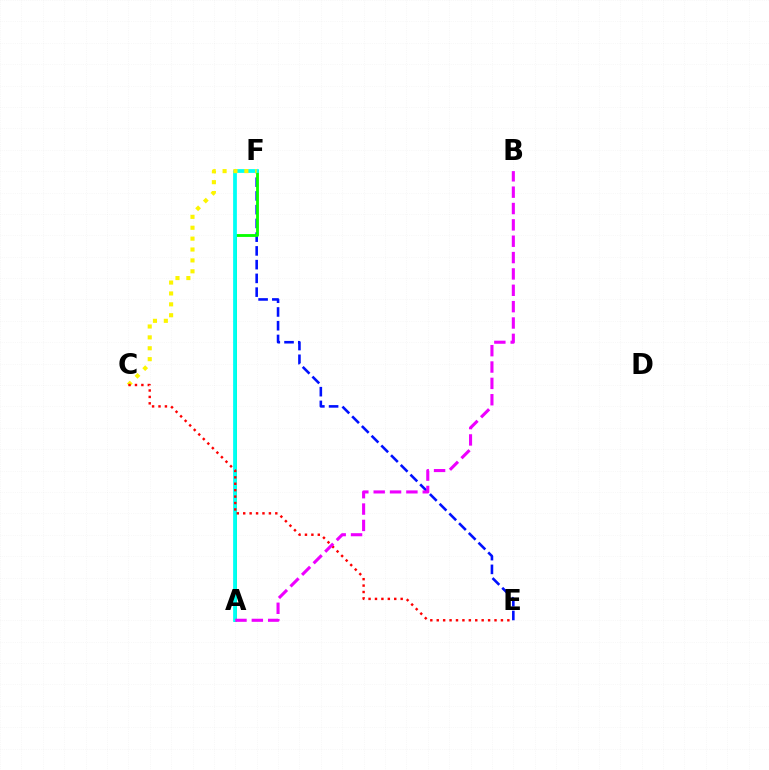{('E', 'F'): [{'color': '#0010ff', 'line_style': 'dashed', 'thickness': 1.87}], ('A', 'F'): [{'color': '#08ff00', 'line_style': 'solid', 'thickness': 2.05}, {'color': '#00fff6', 'line_style': 'solid', 'thickness': 2.7}], ('C', 'F'): [{'color': '#fcf500', 'line_style': 'dotted', 'thickness': 2.96}], ('C', 'E'): [{'color': '#ff0000', 'line_style': 'dotted', 'thickness': 1.74}], ('A', 'B'): [{'color': '#ee00ff', 'line_style': 'dashed', 'thickness': 2.22}]}